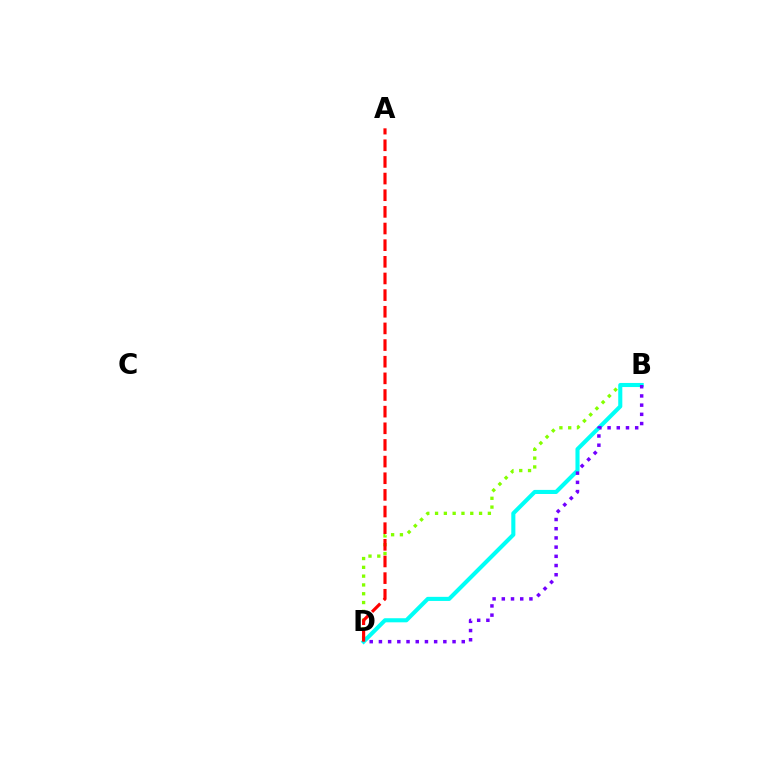{('B', 'D'): [{'color': '#84ff00', 'line_style': 'dotted', 'thickness': 2.39}, {'color': '#00fff6', 'line_style': 'solid', 'thickness': 2.94}, {'color': '#7200ff', 'line_style': 'dotted', 'thickness': 2.5}], ('A', 'D'): [{'color': '#ff0000', 'line_style': 'dashed', 'thickness': 2.26}]}